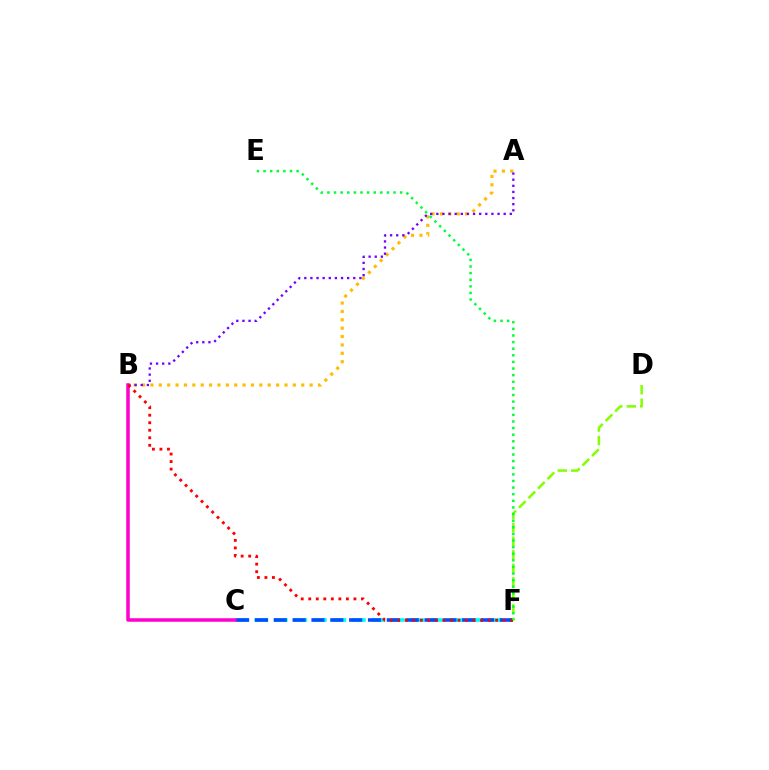{('C', 'F'): [{'color': '#00fff6', 'line_style': 'dashed', 'thickness': 2.65}, {'color': '#004bff', 'line_style': 'dashed', 'thickness': 2.56}], ('A', 'B'): [{'color': '#ffbd00', 'line_style': 'dotted', 'thickness': 2.28}, {'color': '#7200ff', 'line_style': 'dotted', 'thickness': 1.66}], ('D', 'F'): [{'color': '#84ff00', 'line_style': 'dashed', 'thickness': 1.84}], ('B', 'C'): [{'color': '#ff00cf', 'line_style': 'solid', 'thickness': 2.53}], ('B', 'F'): [{'color': '#ff0000', 'line_style': 'dotted', 'thickness': 2.05}], ('E', 'F'): [{'color': '#00ff39', 'line_style': 'dotted', 'thickness': 1.8}]}